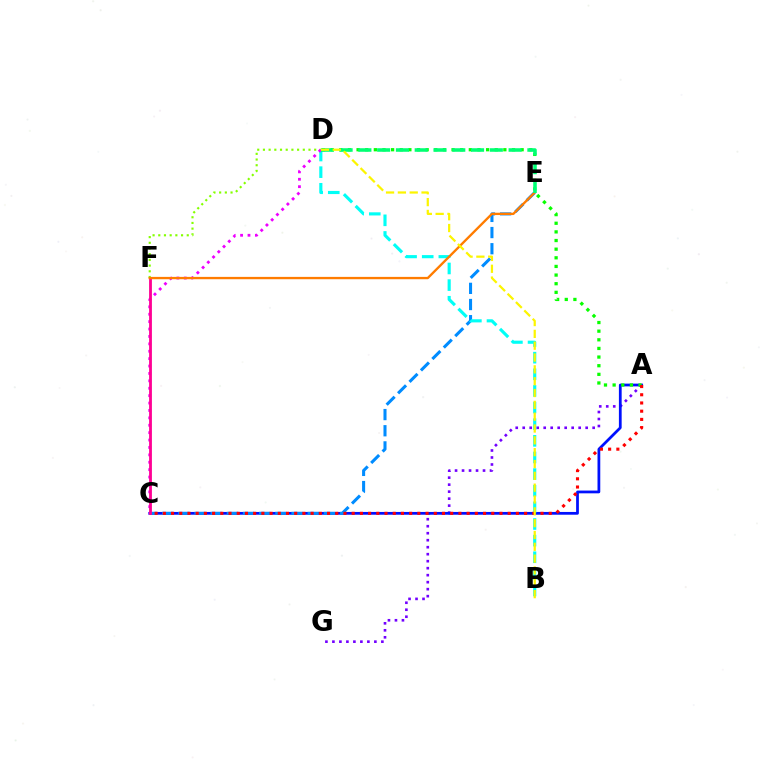{('D', 'F'): [{'color': '#84ff00', 'line_style': 'dotted', 'thickness': 1.55}], ('A', 'G'): [{'color': '#7200ff', 'line_style': 'dotted', 'thickness': 1.9}], ('A', 'C'): [{'color': '#0010ff', 'line_style': 'solid', 'thickness': 1.99}, {'color': '#ff0000', 'line_style': 'dotted', 'thickness': 2.23}], ('A', 'D'): [{'color': '#08ff00', 'line_style': 'dotted', 'thickness': 2.35}], ('C', 'E'): [{'color': '#008cff', 'line_style': 'dashed', 'thickness': 2.2}], ('B', 'D'): [{'color': '#00fff6', 'line_style': 'dashed', 'thickness': 2.26}, {'color': '#fcf500', 'line_style': 'dashed', 'thickness': 1.61}], ('C', 'D'): [{'color': '#ee00ff', 'line_style': 'dotted', 'thickness': 2.01}], ('C', 'F'): [{'color': '#ff0094', 'line_style': 'solid', 'thickness': 2.02}], ('E', 'F'): [{'color': '#ff7c00', 'line_style': 'solid', 'thickness': 1.69}], ('D', 'E'): [{'color': '#00ff74', 'line_style': 'dashed', 'thickness': 2.55}]}